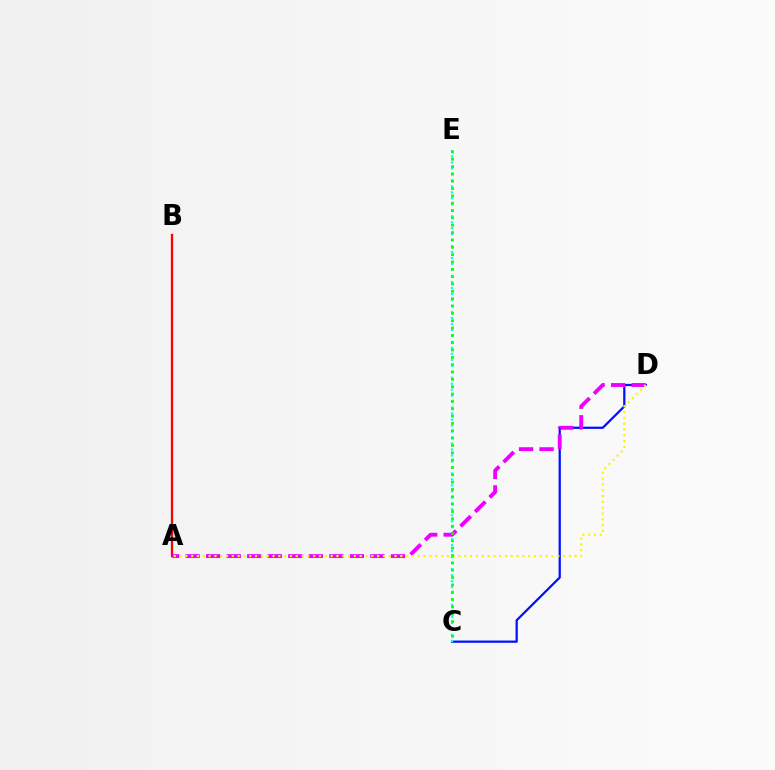{('C', 'D'): [{'color': '#0010ff', 'line_style': 'solid', 'thickness': 1.61}], ('A', 'B'): [{'color': '#ff0000', 'line_style': 'solid', 'thickness': 1.65}], ('C', 'E'): [{'color': '#00fff6', 'line_style': 'dotted', 'thickness': 1.62}, {'color': '#08ff00', 'line_style': 'dotted', 'thickness': 1.99}], ('A', 'D'): [{'color': '#ee00ff', 'line_style': 'dashed', 'thickness': 2.79}, {'color': '#fcf500', 'line_style': 'dotted', 'thickness': 1.58}]}